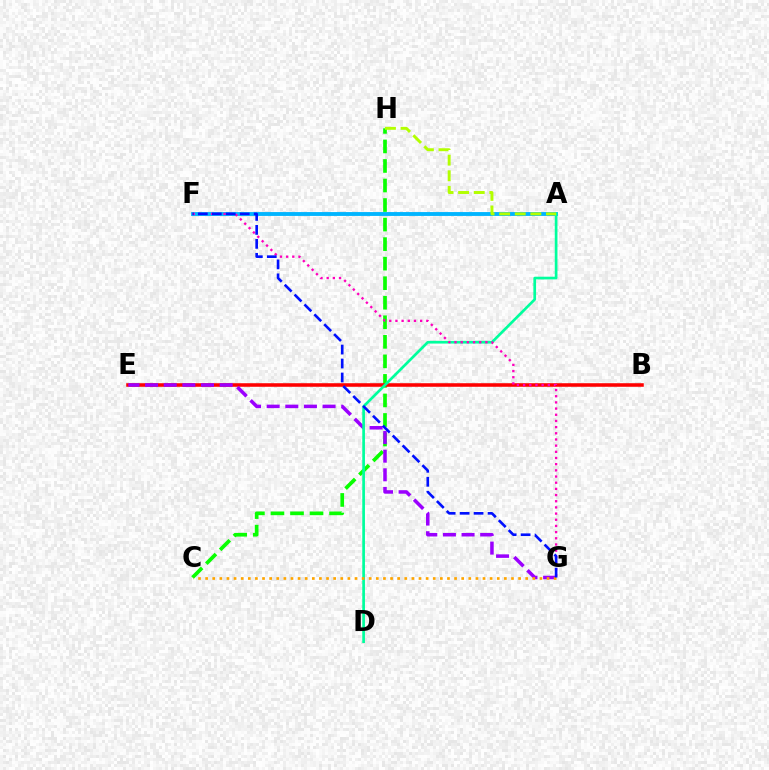{('A', 'F'): [{'color': '#00b5ff', 'line_style': 'solid', 'thickness': 2.78}], ('C', 'H'): [{'color': '#08ff00', 'line_style': 'dashed', 'thickness': 2.65}], ('B', 'E'): [{'color': '#ff0000', 'line_style': 'solid', 'thickness': 2.56}], ('E', 'G'): [{'color': '#9b00ff', 'line_style': 'dashed', 'thickness': 2.53}], ('A', 'D'): [{'color': '#00ff9d', 'line_style': 'solid', 'thickness': 1.94}], ('C', 'G'): [{'color': '#ffa500', 'line_style': 'dotted', 'thickness': 1.93}], ('F', 'G'): [{'color': '#ff00bd', 'line_style': 'dotted', 'thickness': 1.68}, {'color': '#0010ff', 'line_style': 'dashed', 'thickness': 1.9}], ('A', 'H'): [{'color': '#b3ff00', 'line_style': 'dashed', 'thickness': 2.12}]}